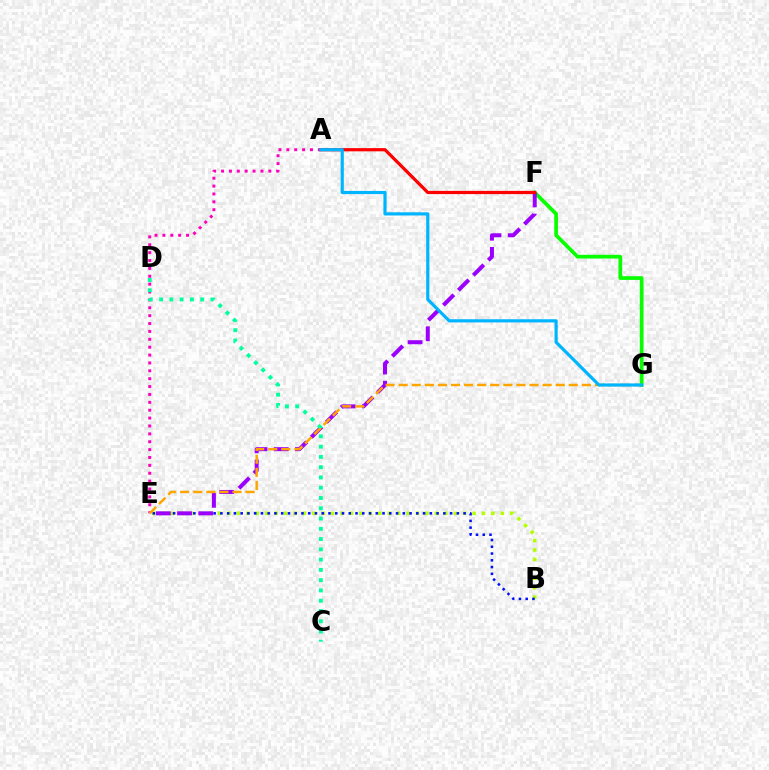{('F', 'G'): [{'color': '#08ff00', 'line_style': 'solid', 'thickness': 2.67}], ('B', 'E'): [{'color': '#b3ff00', 'line_style': 'dotted', 'thickness': 2.56}, {'color': '#0010ff', 'line_style': 'dotted', 'thickness': 1.84}], ('A', 'E'): [{'color': '#ff00bd', 'line_style': 'dotted', 'thickness': 2.14}], ('E', 'F'): [{'color': '#9b00ff', 'line_style': 'dashed', 'thickness': 2.88}], ('E', 'G'): [{'color': '#ffa500', 'line_style': 'dashed', 'thickness': 1.78}], ('A', 'F'): [{'color': '#ff0000', 'line_style': 'solid', 'thickness': 2.31}], ('A', 'G'): [{'color': '#00b5ff', 'line_style': 'solid', 'thickness': 2.29}], ('C', 'D'): [{'color': '#00ff9d', 'line_style': 'dotted', 'thickness': 2.79}]}